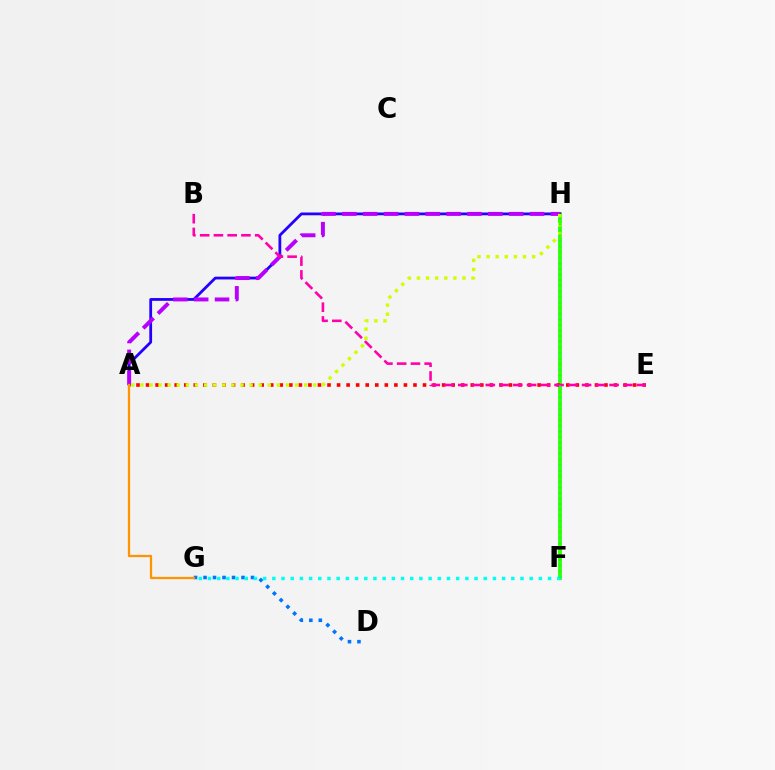{('F', 'H'): [{'color': '#3dff00', 'line_style': 'solid', 'thickness': 2.82}, {'color': '#00ff5c', 'line_style': 'dotted', 'thickness': 1.52}], ('D', 'G'): [{'color': '#0074ff', 'line_style': 'dotted', 'thickness': 2.58}], ('F', 'G'): [{'color': '#00fff6', 'line_style': 'dotted', 'thickness': 2.5}], ('A', 'H'): [{'color': '#2500ff', 'line_style': 'solid', 'thickness': 2.0}, {'color': '#b900ff', 'line_style': 'dashed', 'thickness': 2.83}, {'color': '#d1ff00', 'line_style': 'dotted', 'thickness': 2.47}], ('A', 'E'): [{'color': '#ff0000', 'line_style': 'dotted', 'thickness': 2.59}], ('B', 'E'): [{'color': '#ff00ac', 'line_style': 'dashed', 'thickness': 1.87}], ('A', 'G'): [{'color': '#ff9400', 'line_style': 'solid', 'thickness': 1.63}]}